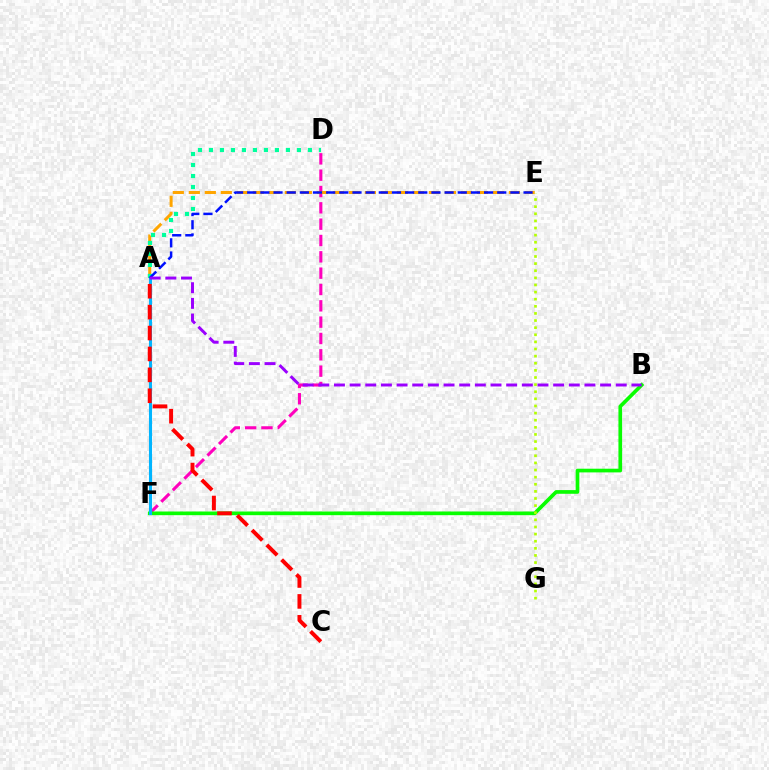{('D', 'F'): [{'color': '#ff00bd', 'line_style': 'dashed', 'thickness': 2.22}], ('B', 'F'): [{'color': '#08ff00', 'line_style': 'solid', 'thickness': 2.65}], ('A', 'E'): [{'color': '#ffa500', 'line_style': 'dashed', 'thickness': 2.17}, {'color': '#0010ff', 'line_style': 'dashed', 'thickness': 1.79}], ('A', 'F'): [{'color': '#00b5ff', 'line_style': 'solid', 'thickness': 2.23}], ('A', 'D'): [{'color': '#00ff9d', 'line_style': 'dotted', 'thickness': 2.99}], ('A', 'C'): [{'color': '#ff0000', 'line_style': 'dashed', 'thickness': 2.84}], ('A', 'B'): [{'color': '#9b00ff', 'line_style': 'dashed', 'thickness': 2.13}], ('E', 'G'): [{'color': '#b3ff00', 'line_style': 'dotted', 'thickness': 1.93}]}